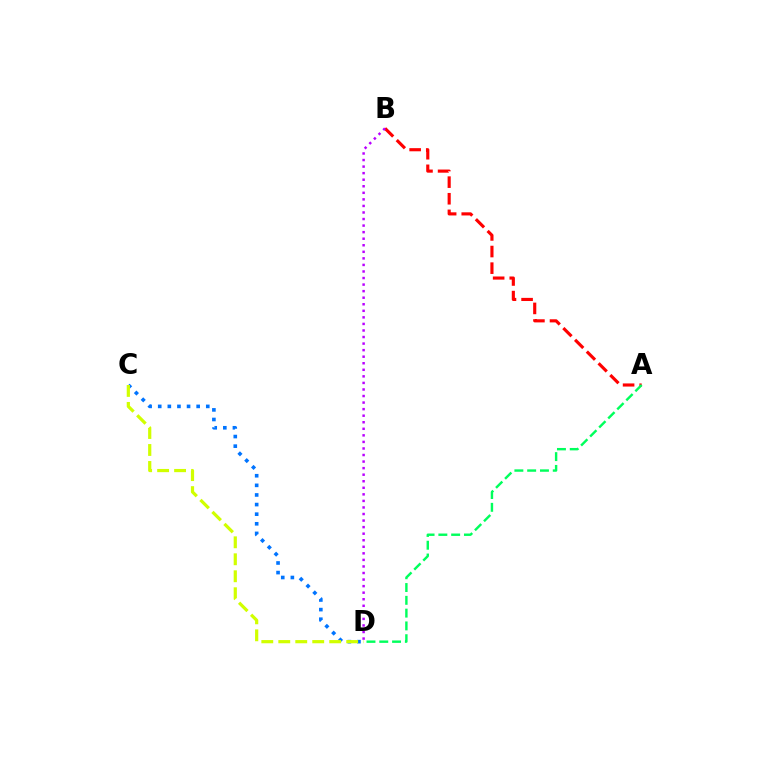{('A', 'B'): [{'color': '#ff0000', 'line_style': 'dashed', 'thickness': 2.26}], ('B', 'D'): [{'color': '#b900ff', 'line_style': 'dotted', 'thickness': 1.78}], ('C', 'D'): [{'color': '#0074ff', 'line_style': 'dotted', 'thickness': 2.61}, {'color': '#d1ff00', 'line_style': 'dashed', 'thickness': 2.31}], ('A', 'D'): [{'color': '#00ff5c', 'line_style': 'dashed', 'thickness': 1.74}]}